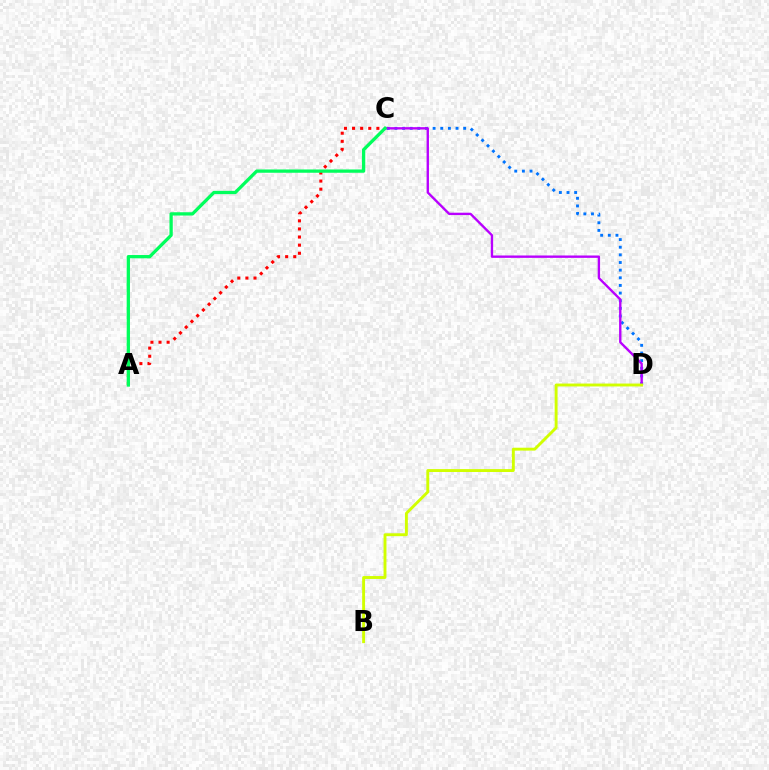{('C', 'D'): [{'color': '#0074ff', 'line_style': 'dotted', 'thickness': 2.08}, {'color': '#b900ff', 'line_style': 'solid', 'thickness': 1.7}], ('A', 'C'): [{'color': '#ff0000', 'line_style': 'dotted', 'thickness': 2.2}, {'color': '#00ff5c', 'line_style': 'solid', 'thickness': 2.36}], ('B', 'D'): [{'color': '#d1ff00', 'line_style': 'solid', 'thickness': 2.09}]}